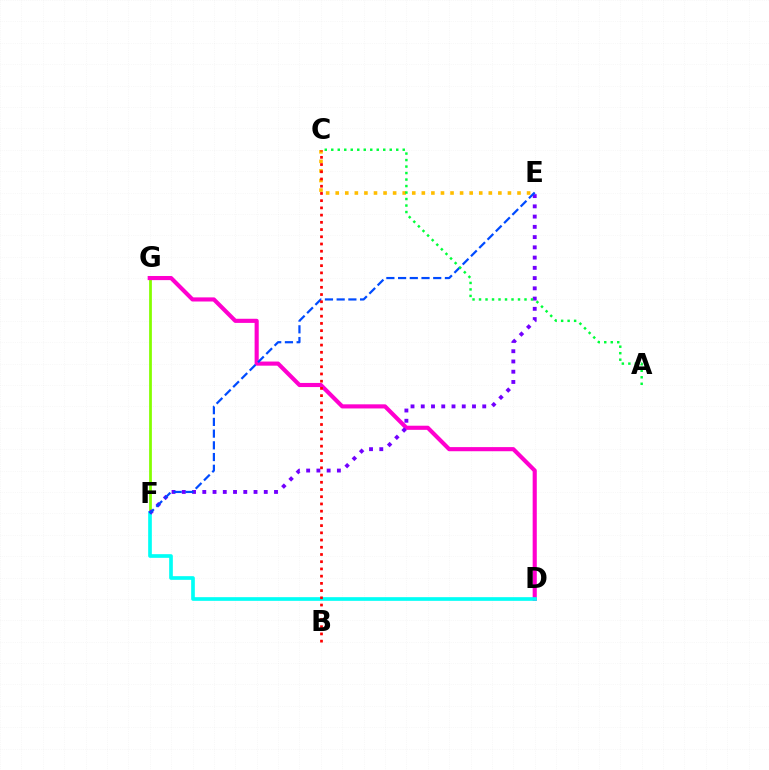{('F', 'G'): [{'color': '#84ff00', 'line_style': 'solid', 'thickness': 1.98}], ('D', 'G'): [{'color': '#ff00cf', 'line_style': 'solid', 'thickness': 2.97}], ('D', 'F'): [{'color': '#00fff6', 'line_style': 'solid', 'thickness': 2.65}], ('E', 'F'): [{'color': '#7200ff', 'line_style': 'dotted', 'thickness': 2.78}, {'color': '#004bff', 'line_style': 'dashed', 'thickness': 1.59}], ('C', 'E'): [{'color': '#ffbd00', 'line_style': 'dotted', 'thickness': 2.6}], ('A', 'C'): [{'color': '#00ff39', 'line_style': 'dotted', 'thickness': 1.77}], ('B', 'C'): [{'color': '#ff0000', 'line_style': 'dotted', 'thickness': 1.96}]}